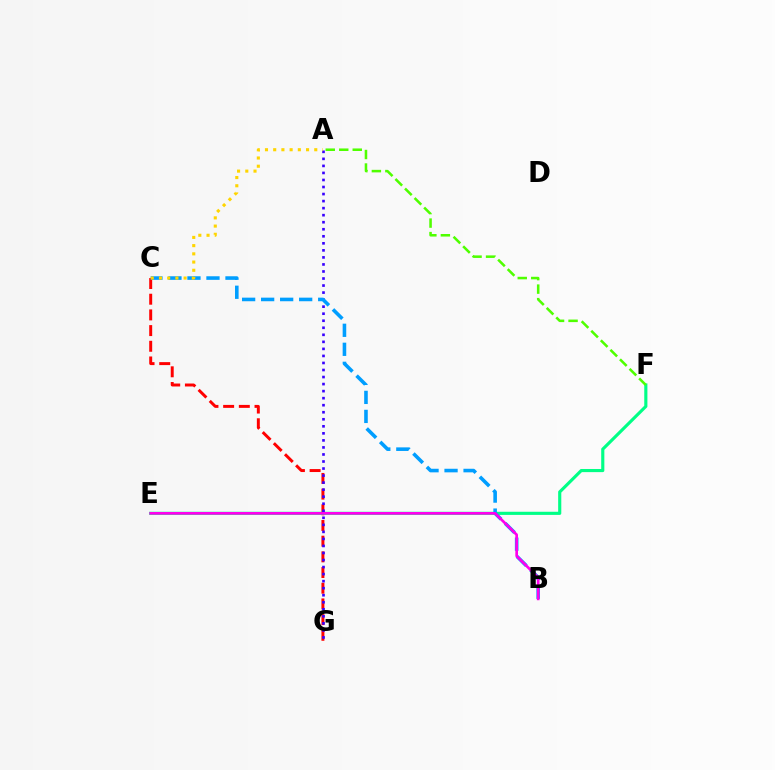{('C', 'G'): [{'color': '#ff0000', 'line_style': 'dashed', 'thickness': 2.13}], ('E', 'F'): [{'color': '#00ff86', 'line_style': 'solid', 'thickness': 2.26}], ('A', 'G'): [{'color': '#3700ff', 'line_style': 'dotted', 'thickness': 1.91}], ('B', 'C'): [{'color': '#009eff', 'line_style': 'dashed', 'thickness': 2.58}], ('A', 'C'): [{'color': '#ffd500', 'line_style': 'dotted', 'thickness': 2.23}], ('B', 'E'): [{'color': '#ff00ed', 'line_style': 'solid', 'thickness': 1.93}], ('A', 'F'): [{'color': '#4fff00', 'line_style': 'dashed', 'thickness': 1.83}]}